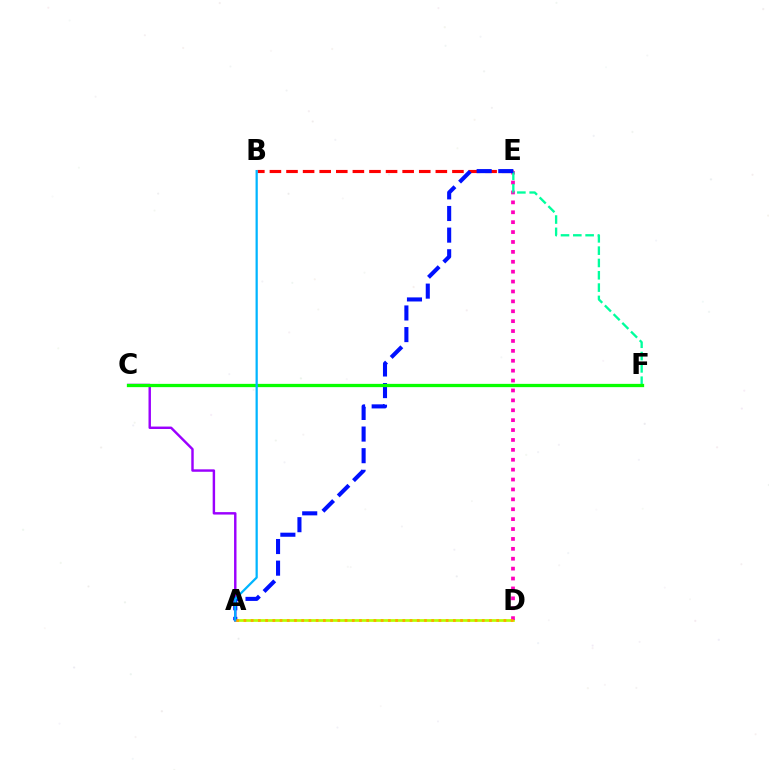{('B', 'E'): [{'color': '#ff0000', 'line_style': 'dashed', 'thickness': 2.25}], ('A', 'D'): [{'color': '#b3ff00', 'line_style': 'solid', 'thickness': 1.94}, {'color': '#ffa500', 'line_style': 'dotted', 'thickness': 1.96}], ('D', 'E'): [{'color': '#ff00bd', 'line_style': 'dotted', 'thickness': 2.69}], ('A', 'C'): [{'color': '#9b00ff', 'line_style': 'solid', 'thickness': 1.76}], ('E', 'F'): [{'color': '#00ff9d', 'line_style': 'dashed', 'thickness': 1.67}], ('A', 'E'): [{'color': '#0010ff', 'line_style': 'dashed', 'thickness': 2.94}], ('C', 'F'): [{'color': '#08ff00', 'line_style': 'solid', 'thickness': 2.36}], ('A', 'B'): [{'color': '#00b5ff', 'line_style': 'solid', 'thickness': 1.62}]}